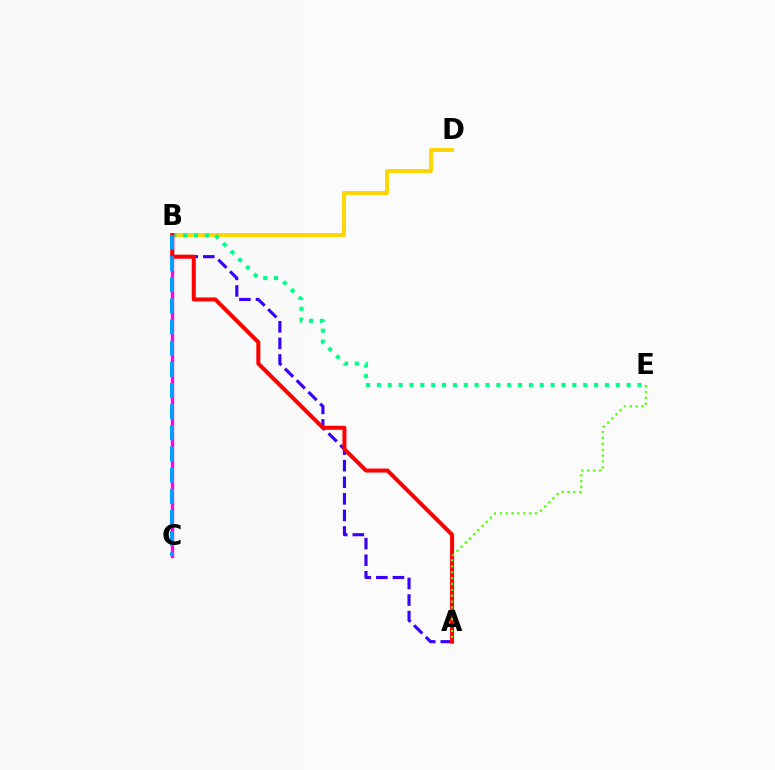{('B', 'D'): [{'color': '#ffd500', 'line_style': 'solid', 'thickness': 2.82}], ('A', 'B'): [{'color': '#3700ff', 'line_style': 'dashed', 'thickness': 2.25}, {'color': '#ff0000', 'line_style': 'solid', 'thickness': 2.89}], ('B', 'E'): [{'color': '#00ff86', 'line_style': 'dotted', 'thickness': 2.95}], ('B', 'C'): [{'color': '#ff00ed', 'line_style': 'solid', 'thickness': 2.4}, {'color': '#009eff', 'line_style': 'dashed', 'thickness': 2.87}], ('A', 'E'): [{'color': '#4fff00', 'line_style': 'dotted', 'thickness': 1.6}]}